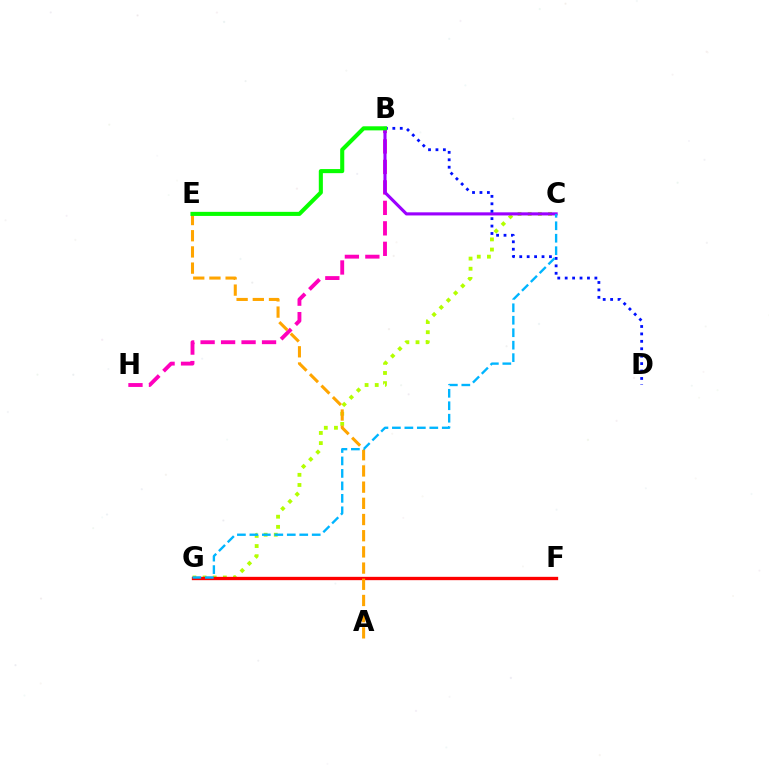{('F', 'G'): [{'color': '#00ff9d', 'line_style': 'solid', 'thickness': 2.07}, {'color': '#ff0000', 'line_style': 'solid', 'thickness': 2.4}], ('C', 'G'): [{'color': '#b3ff00', 'line_style': 'dotted', 'thickness': 2.76}, {'color': '#00b5ff', 'line_style': 'dashed', 'thickness': 1.69}], ('B', 'H'): [{'color': '#ff00bd', 'line_style': 'dashed', 'thickness': 2.78}], ('B', 'C'): [{'color': '#9b00ff', 'line_style': 'solid', 'thickness': 2.24}], ('A', 'E'): [{'color': '#ffa500', 'line_style': 'dashed', 'thickness': 2.2}], ('B', 'D'): [{'color': '#0010ff', 'line_style': 'dotted', 'thickness': 2.02}], ('B', 'E'): [{'color': '#08ff00', 'line_style': 'solid', 'thickness': 2.94}]}